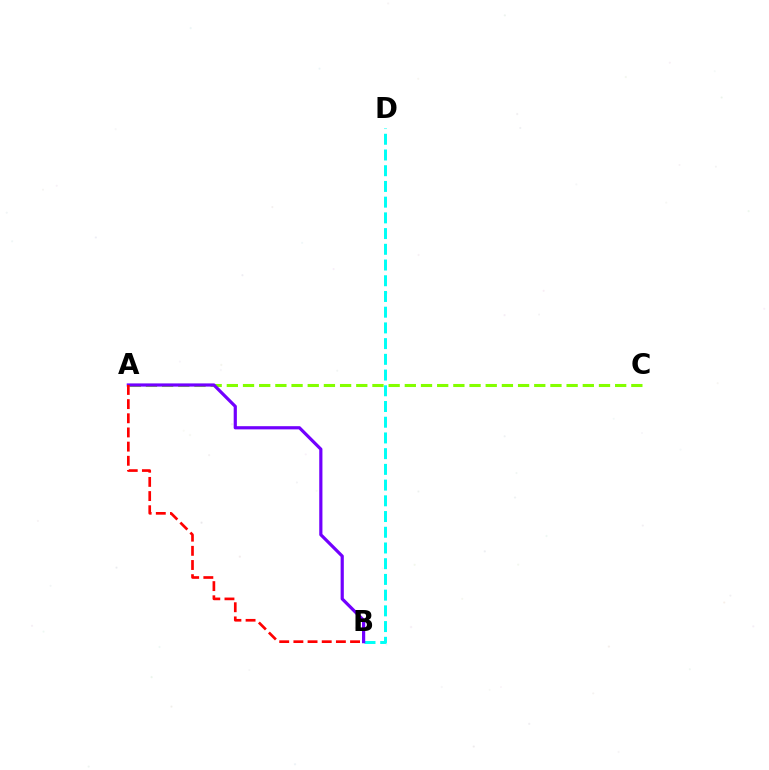{('B', 'D'): [{'color': '#00fff6', 'line_style': 'dashed', 'thickness': 2.14}], ('A', 'C'): [{'color': '#84ff00', 'line_style': 'dashed', 'thickness': 2.2}], ('A', 'B'): [{'color': '#7200ff', 'line_style': 'solid', 'thickness': 2.3}, {'color': '#ff0000', 'line_style': 'dashed', 'thickness': 1.92}]}